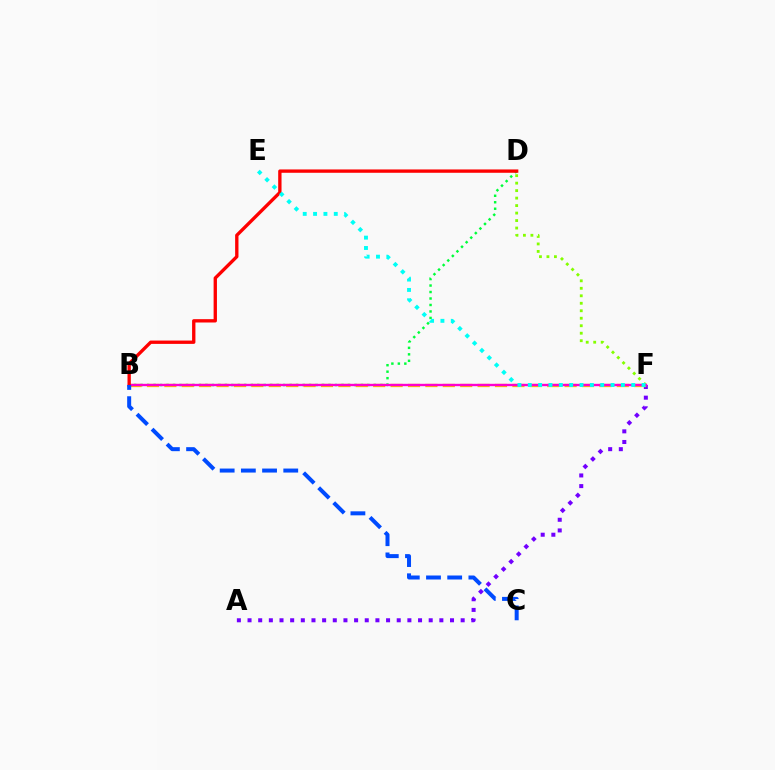{('B', 'D'): [{'color': '#00ff39', 'line_style': 'dotted', 'thickness': 1.76}, {'color': '#ff0000', 'line_style': 'solid', 'thickness': 2.4}], ('A', 'F'): [{'color': '#7200ff', 'line_style': 'dotted', 'thickness': 2.9}], ('D', 'F'): [{'color': '#84ff00', 'line_style': 'dotted', 'thickness': 2.03}], ('B', 'F'): [{'color': '#ffbd00', 'line_style': 'dashed', 'thickness': 2.36}, {'color': '#ff00cf', 'line_style': 'solid', 'thickness': 1.71}], ('E', 'F'): [{'color': '#00fff6', 'line_style': 'dotted', 'thickness': 2.81}], ('B', 'C'): [{'color': '#004bff', 'line_style': 'dashed', 'thickness': 2.88}]}